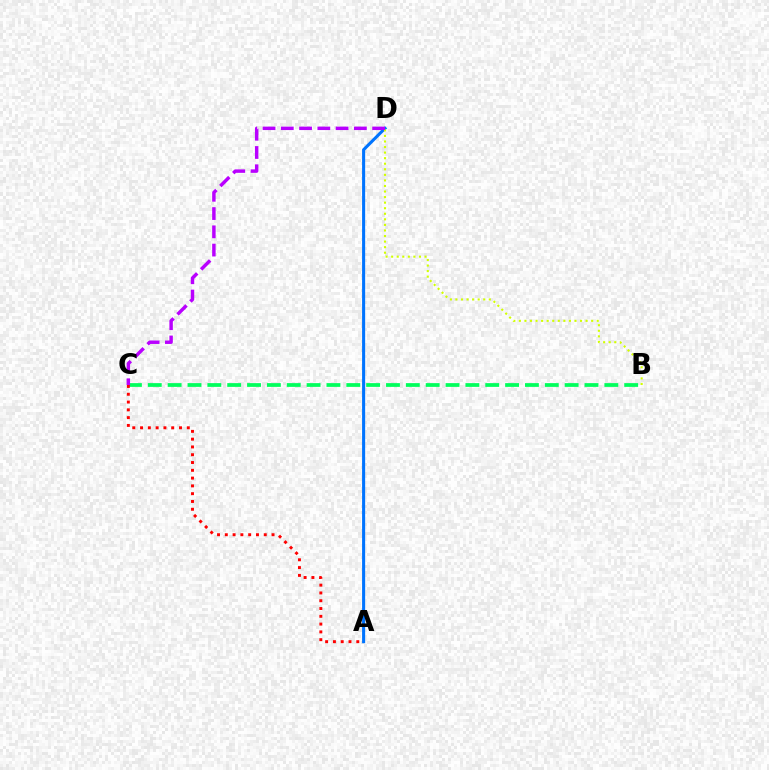{('B', 'C'): [{'color': '#00ff5c', 'line_style': 'dashed', 'thickness': 2.7}], ('A', 'D'): [{'color': '#0074ff', 'line_style': 'solid', 'thickness': 2.21}], ('A', 'C'): [{'color': '#ff0000', 'line_style': 'dotted', 'thickness': 2.12}], ('B', 'D'): [{'color': '#d1ff00', 'line_style': 'dotted', 'thickness': 1.51}], ('C', 'D'): [{'color': '#b900ff', 'line_style': 'dashed', 'thickness': 2.48}]}